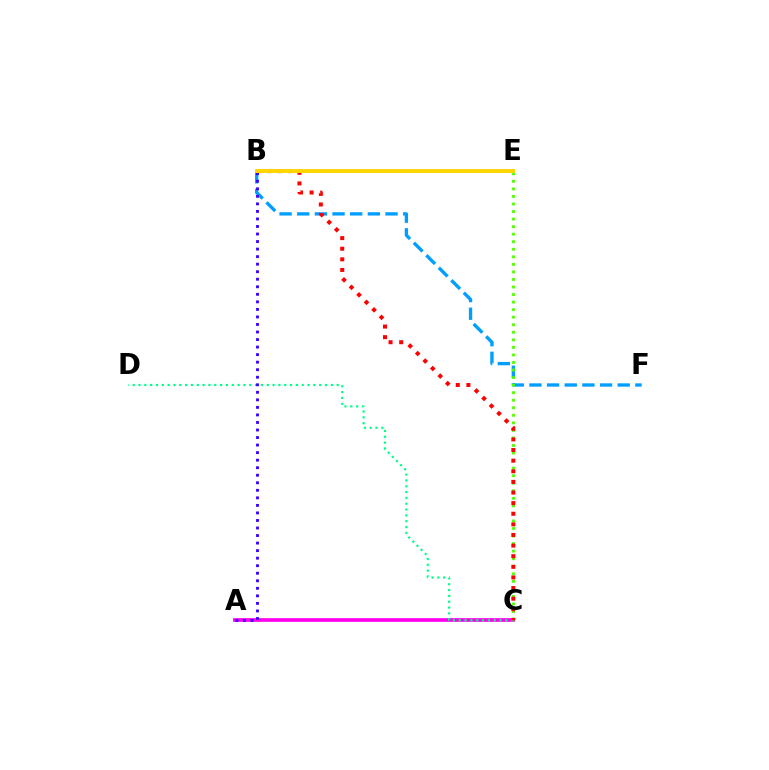{('A', 'C'): [{'color': '#ff00ed', 'line_style': 'solid', 'thickness': 2.67}], ('B', 'F'): [{'color': '#009eff', 'line_style': 'dashed', 'thickness': 2.4}], ('C', 'D'): [{'color': '#00ff86', 'line_style': 'dotted', 'thickness': 1.58}], ('C', 'E'): [{'color': '#4fff00', 'line_style': 'dotted', 'thickness': 2.05}], ('A', 'B'): [{'color': '#3700ff', 'line_style': 'dotted', 'thickness': 2.05}], ('B', 'C'): [{'color': '#ff0000', 'line_style': 'dotted', 'thickness': 2.88}], ('B', 'E'): [{'color': '#ffd500', 'line_style': 'solid', 'thickness': 2.83}]}